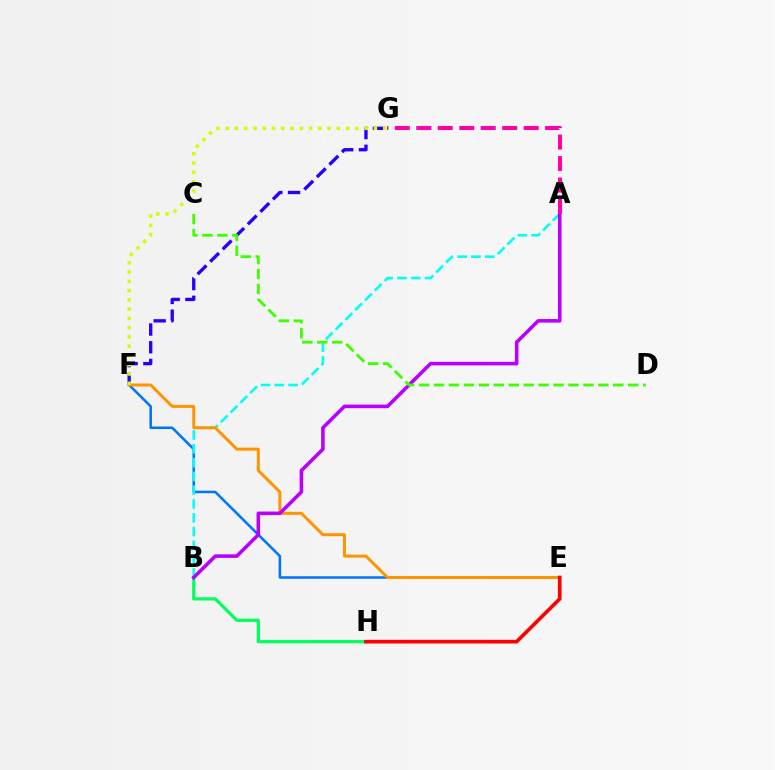{('E', 'F'): [{'color': '#0074ff', 'line_style': 'solid', 'thickness': 1.82}, {'color': '#ff9400', 'line_style': 'solid', 'thickness': 2.15}], ('A', 'B'): [{'color': '#00fff6', 'line_style': 'dashed', 'thickness': 1.87}, {'color': '#b900ff', 'line_style': 'solid', 'thickness': 2.57}], ('F', 'G'): [{'color': '#2500ff', 'line_style': 'dashed', 'thickness': 2.4}, {'color': '#d1ff00', 'line_style': 'dotted', 'thickness': 2.52}], ('B', 'H'): [{'color': '#00ff5c', 'line_style': 'solid', 'thickness': 2.31}], ('C', 'D'): [{'color': '#3dff00', 'line_style': 'dashed', 'thickness': 2.03}], ('A', 'G'): [{'color': '#ff00ac', 'line_style': 'dashed', 'thickness': 2.92}], ('E', 'H'): [{'color': '#ff0000', 'line_style': 'solid', 'thickness': 2.63}]}